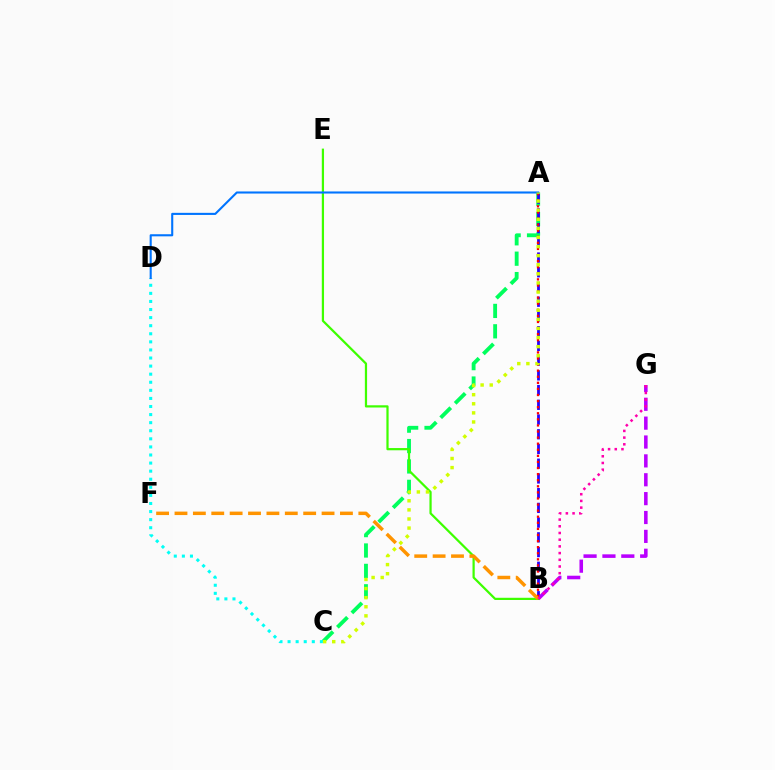{('A', 'C'): [{'color': '#00ff5c', 'line_style': 'dashed', 'thickness': 2.77}, {'color': '#d1ff00', 'line_style': 'dotted', 'thickness': 2.47}], ('C', 'D'): [{'color': '#00fff6', 'line_style': 'dotted', 'thickness': 2.2}], ('A', 'B'): [{'color': '#2500ff', 'line_style': 'dashed', 'thickness': 2.0}, {'color': '#ff0000', 'line_style': 'dotted', 'thickness': 1.65}], ('B', 'G'): [{'color': '#b900ff', 'line_style': 'dashed', 'thickness': 2.56}, {'color': '#ff00ac', 'line_style': 'dotted', 'thickness': 1.82}], ('B', 'E'): [{'color': '#3dff00', 'line_style': 'solid', 'thickness': 1.6}], ('B', 'F'): [{'color': '#ff9400', 'line_style': 'dashed', 'thickness': 2.5}], ('A', 'D'): [{'color': '#0074ff', 'line_style': 'solid', 'thickness': 1.51}]}